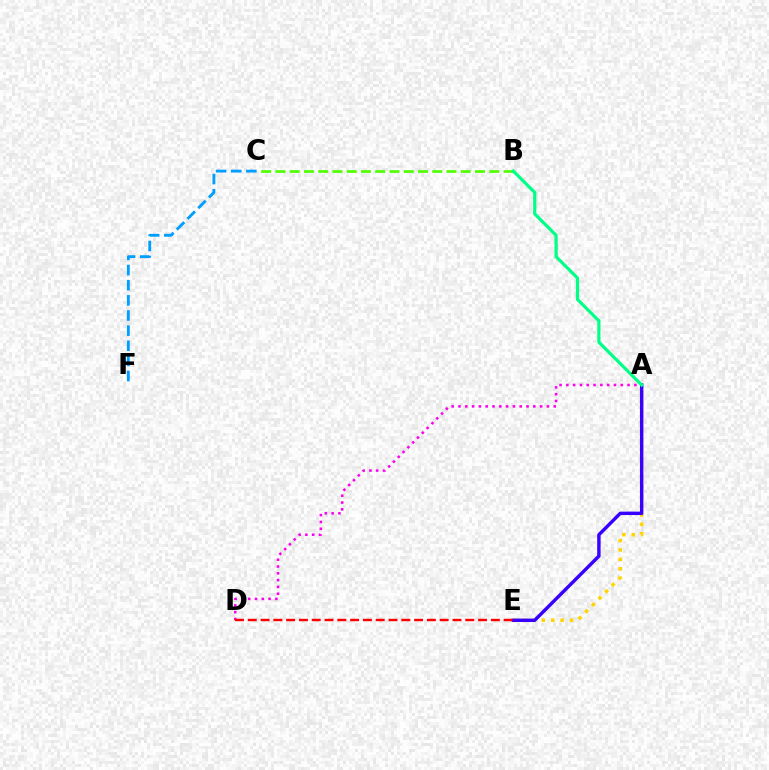{('A', 'E'): [{'color': '#ffd500', 'line_style': 'dotted', 'thickness': 2.55}, {'color': '#3700ff', 'line_style': 'solid', 'thickness': 2.46}], ('A', 'D'): [{'color': '#ff00ed', 'line_style': 'dotted', 'thickness': 1.85}], ('B', 'C'): [{'color': '#4fff00', 'line_style': 'dashed', 'thickness': 1.94}], ('A', 'B'): [{'color': '#00ff86', 'line_style': 'solid', 'thickness': 2.28}], ('C', 'F'): [{'color': '#009eff', 'line_style': 'dashed', 'thickness': 2.06}], ('D', 'E'): [{'color': '#ff0000', 'line_style': 'dashed', 'thickness': 1.74}]}